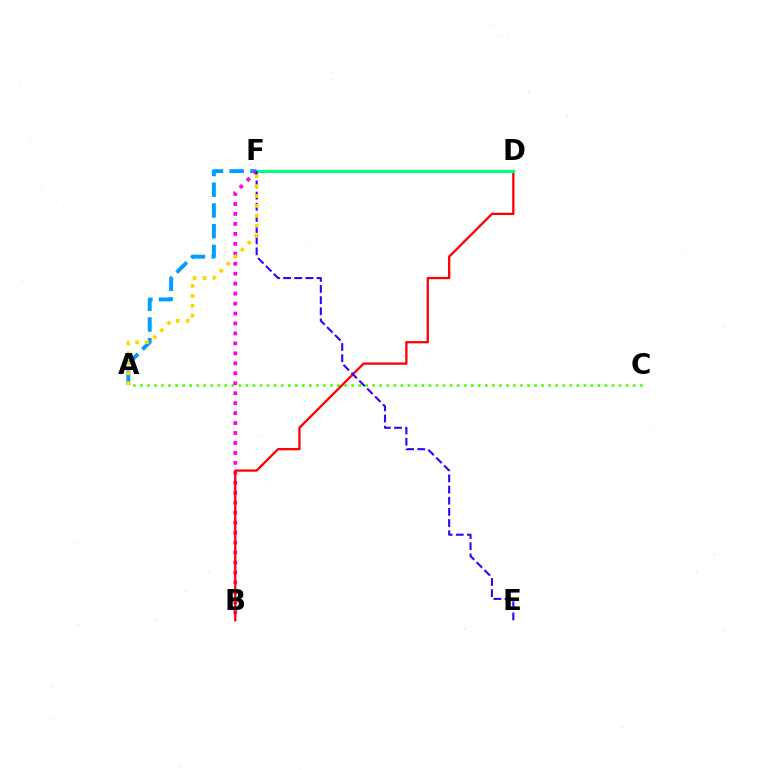{('A', 'C'): [{'color': '#4fff00', 'line_style': 'dotted', 'thickness': 1.91}], ('A', 'F'): [{'color': '#009eff', 'line_style': 'dashed', 'thickness': 2.81}, {'color': '#ffd500', 'line_style': 'dotted', 'thickness': 2.7}], ('B', 'F'): [{'color': '#ff00ed', 'line_style': 'dotted', 'thickness': 2.71}], ('B', 'D'): [{'color': '#ff0000', 'line_style': 'solid', 'thickness': 1.65}], ('D', 'F'): [{'color': '#00ff86', 'line_style': 'solid', 'thickness': 2.29}], ('E', 'F'): [{'color': '#3700ff', 'line_style': 'dashed', 'thickness': 1.52}]}